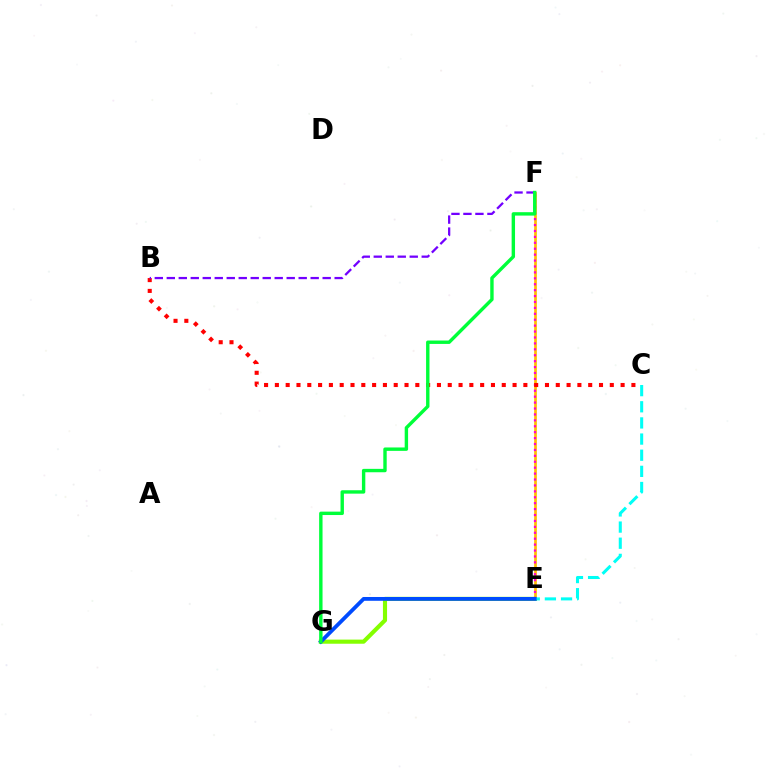{('E', 'F'): [{'color': '#ffbd00', 'line_style': 'solid', 'thickness': 1.95}, {'color': '#ff00cf', 'line_style': 'dotted', 'thickness': 1.61}], ('E', 'G'): [{'color': '#84ff00', 'line_style': 'solid', 'thickness': 2.97}, {'color': '#004bff', 'line_style': 'solid', 'thickness': 2.74}], ('C', 'E'): [{'color': '#00fff6', 'line_style': 'dashed', 'thickness': 2.19}], ('B', 'C'): [{'color': '#ff0000', 'line_style': 'dotted', 'thickness': 2.94}], ('B', 'F'): [{'color': '#7200ff', 'line_style': 'dashed', 'thickness': 1.63}], ('F', 'G'): [{'color': '#00ff39', 'line_style': 'solid', 'thickness': 2.45}]}